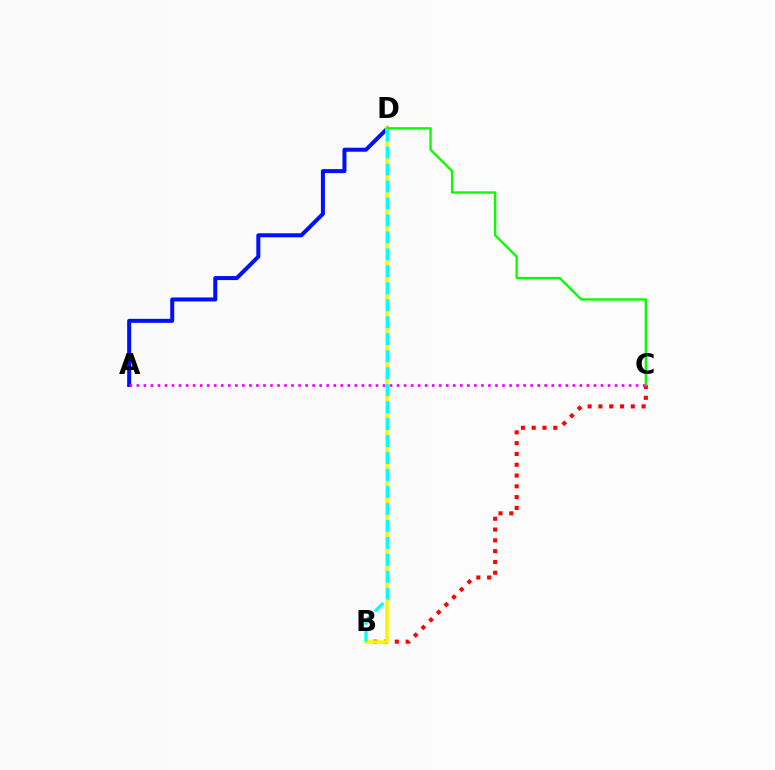{('B', 'C'): [{'color': '#ff0000', 'line_style': 'dotted', 'thickness': 2.93}], ('A', 'D'): [{'color': '#0010ff', 'line_style': 'solid', 'thickness': 2.89}], ('B', 'D'): [{'color': '#fcf500', 'line_style': 'solid', 'thickness': 2.54}, {'color': '#00fff6', 'line_style': 'dashed', 'thickness': 2.31}], ('C', 'D'): [{'color': '#08ff00', 'line_style': 'solid', 'thickness': 1.69}], ('A', 'C'): [{'color': '#ee00ff', 'line_style': 'dotted', 'thickness': 1.91}]}